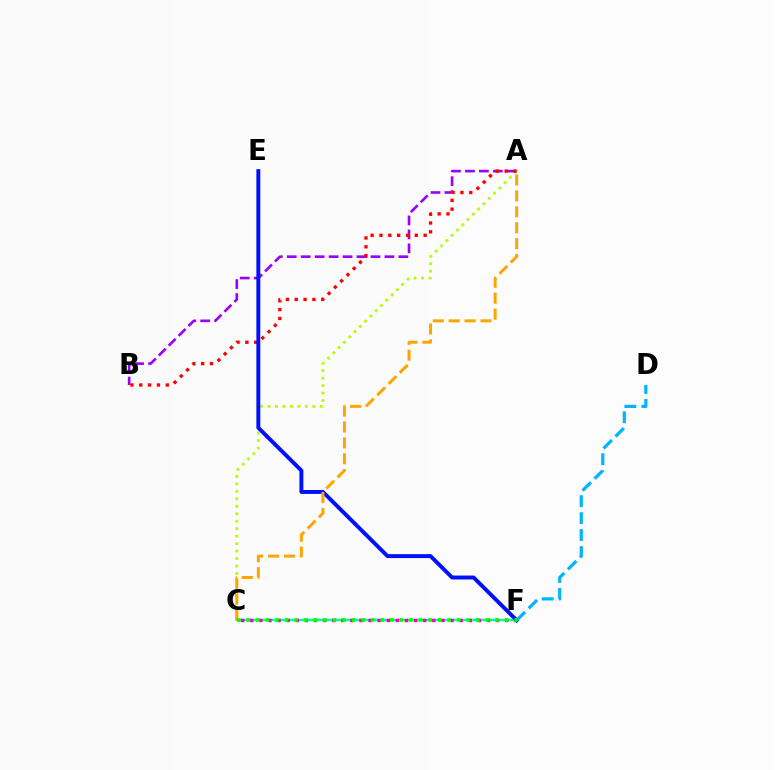{('A', 'B'): [{'color': '#9b00ff', 'line_style': 'dashed', 'thickness': 1.9}, {'color': '#ff0000', 'line_style': 'dotted', 'thickness': 2.4}], ('C', 'F'): [{'color': '#00ff9d', 'line_style': 'solid', 'thickness': 1.77}, {'color': '#ff00bd', 'line_style': 'dotted', 'thickness': 2.47}, {'color': '#08ff00', 'line_style': 'dotted', 'thickness': 2.6}], ('A', 'C'): [{'color': '#b3ff00', 'line_style': 'dotted', 'thickness': 2.03}, {'color': '#ffa500', 'line_style': 'dashed', 'thickness': 2.16}], ('E', 'F'): [{'color': '#0010ff', 'line_style': 'solid', 'thickness': 2.82}], ('D', 'F'): [{'color': '#00b5ff', 'line_style': 'dashed', 'thickness': 2.3}]}